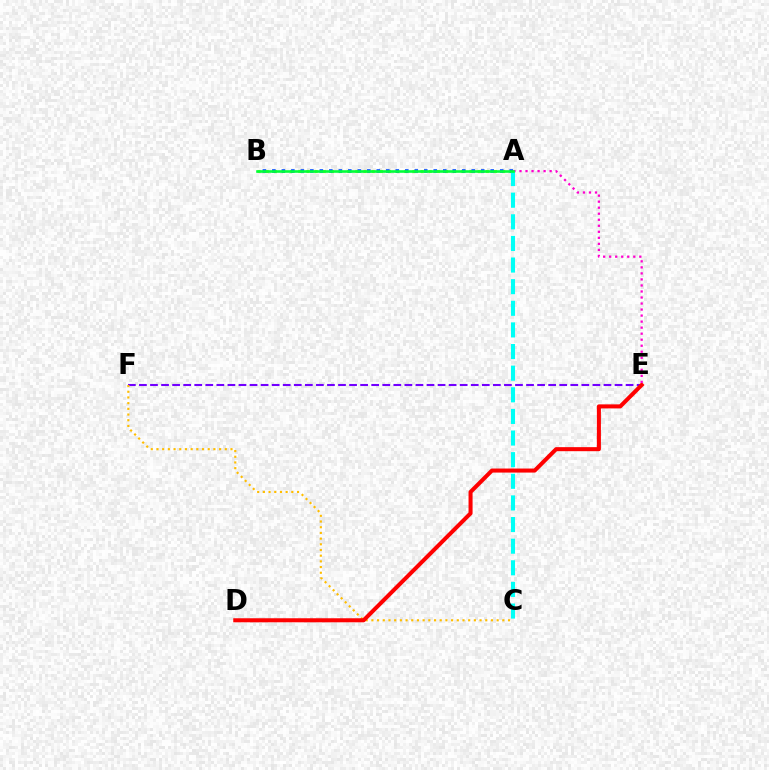{('E', 'F'): [{'color': '#7200ff', 'line_style': 'dashed', 'thickness': 1.5}], ('A', 'B'): [{'color': '#84ff00', 'line_style': 'dotted', 'thickness': 2.22}, {'color': '#004bff', 'line_style': 'dotted', 'thickness': 2.58}, {'color': '#00ff39', 'line_style': 'solid', 'thickness': 1.87}], ('C', 'F'): [{'color': '#ffbd00', 'line_style': 'dotted', 'thickness': 1.55}], ('D', 'E'): [{'color': '#ff0000', 'line_style': 'solid', 'thickness': 2.91}], ('A', 'E'): [{'color': '#ff00cf', 'line_style': 'dotted', 'thickness': 1.64}], ('A', 'C'): [{'color': '#00fff6', 'line_style': 'dashed', 'thickness': 2.94}]}